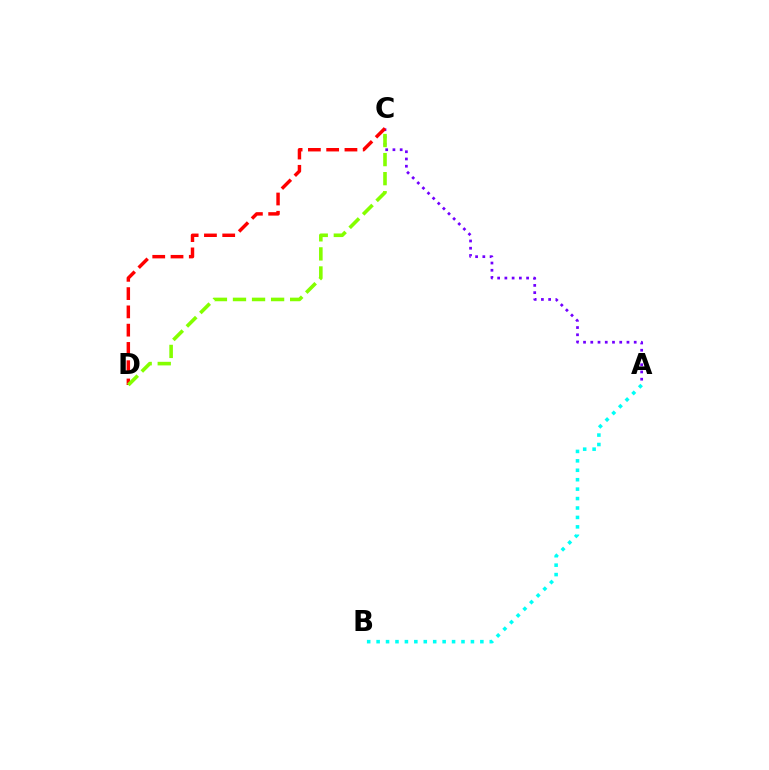{('A', 'C'): [{'color': '#7200ff', 'line_style': 'dotted', 'thickness': 1.97}], ('A', 'B'): [{'color': '#00fff6', 'line_style': 'dotted', 'thickness': 2.56}], ('C', 'D'): [{'color': '#ff0000', 'line_style': 'dashed', 'thickness': 2.48}, {'color': '#84ff00', 'line_style': 'dashed', 'thickness': 2.59}]}